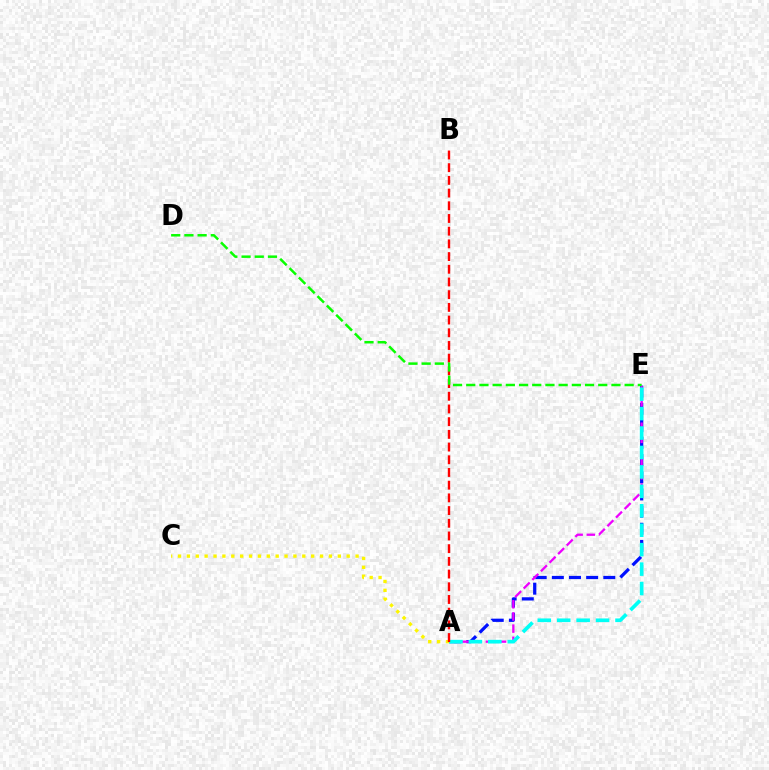{('A', 'E'): [{'color': '#0010ff', 'line_style': 'dashed', 'thickness': 2.33}, {'color': '#ee00ff', 'line_style': 'dashed', 'thickness': 1.65}, {'color': '#00fff6', 'line_style': 'dashed', 'thickness': 2.64}], ('A', 'C'): [{'color': '#fcf500', 'line_style': 'dotted', 'thickness': 2.41}], ('A', 'B'): [{'color': '#ff0000', 'line_style': 'dashed', 'thickness': 1.73}], ('D', 'E'): [{'color': '#08ff00', 'line_style': 'dashed', 'thickness': 1.79}]}